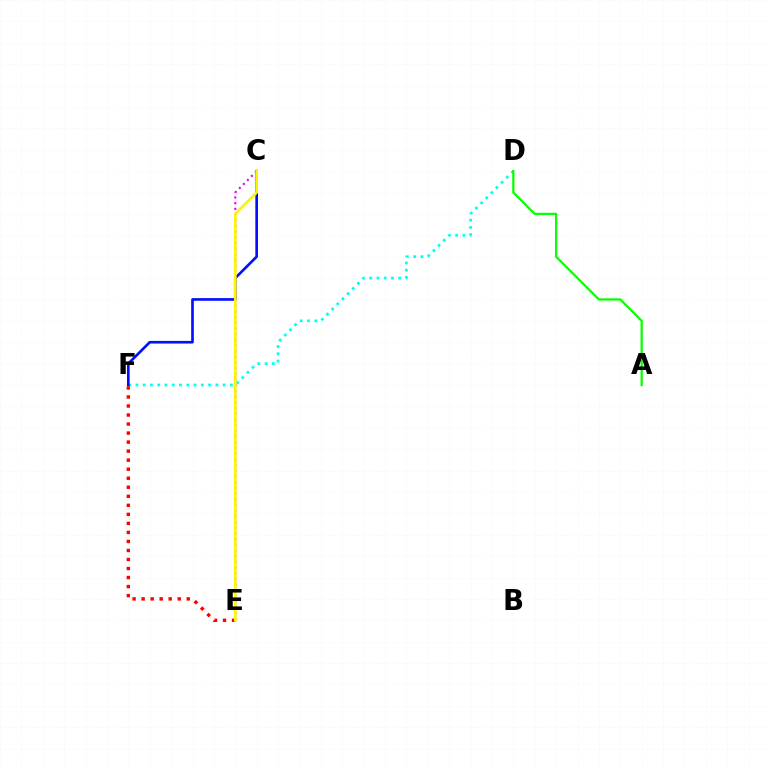{('D', 'F'): [{'color': '#00fff6', 'line_style': 'dotted', 'thickness': 1.97}], ('C', 'F'): [{'color': '#0010ff', 'line_style': 'solid', 'thickness': 1.91}], ('E', 'F'): [{'color': '#ff0000', 'line_style': 'dotted', 'thickness': 2.45}], ('C', 'E'): [{'color': '#ee00ff', 'line_style': 'dotted', 'thickness': 1.55}, {'color': '#fcf500', 'line_style': 'solid', 'thickness': 1.9}], ('A', 'D'): [{'color': '#08ff00', 'line_style': 'solid', 'thickness': 1.62}]}